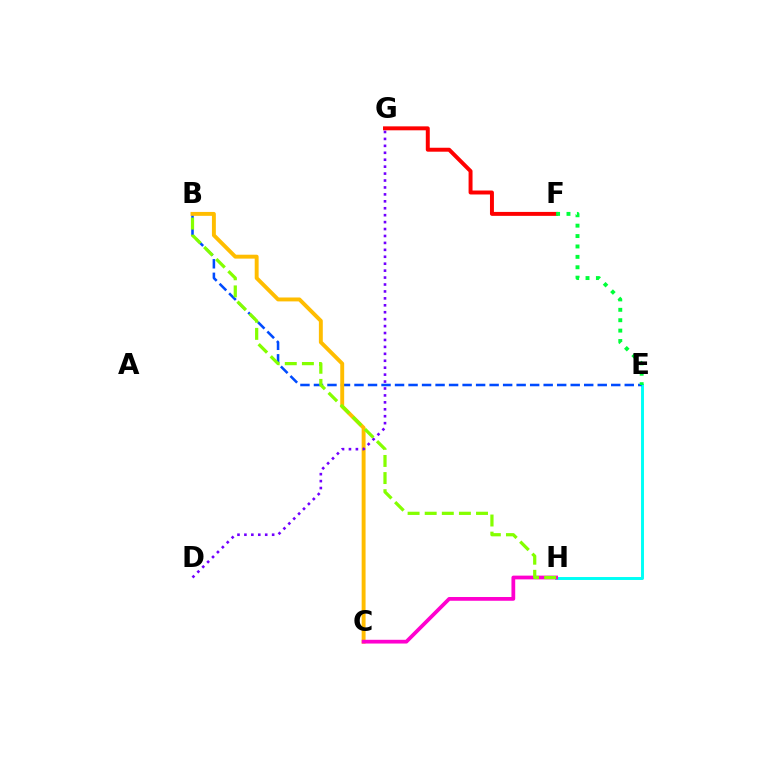{('E', 'H'): [{'color': '#00fff6', 'line_style': 'solid', 'thickness': 2.12}], ('B', 'E'): [{'color': '#004bff', 'line_style': 'dashed', 'thickness': 1.84}], ('B', 'C'): [{'color': '#ffbd00', 'line_style': 'solid', 'thickness': 2.82}], ('F', 'G'): [{'color': '#ff0000', 'line_style': 'solid', 'thickness': 2.85}], ('E', 'F'): [{'color': '#00ff39', 'line_style': 'dotted', 'thickness': 2.83}], ('C', 'H'): [{'color': '#ff00cf', 'line_style': 'solid', 'thickness': 2.7}], ('D', 'G'): [{'color': '#7200ff', 'line_style': 'dotted', 'thickness': 1.88}], ('B', 'H'): [{'color': '#84ff00', 'line_style': 'dashed', 'thickness': 2.32}]}